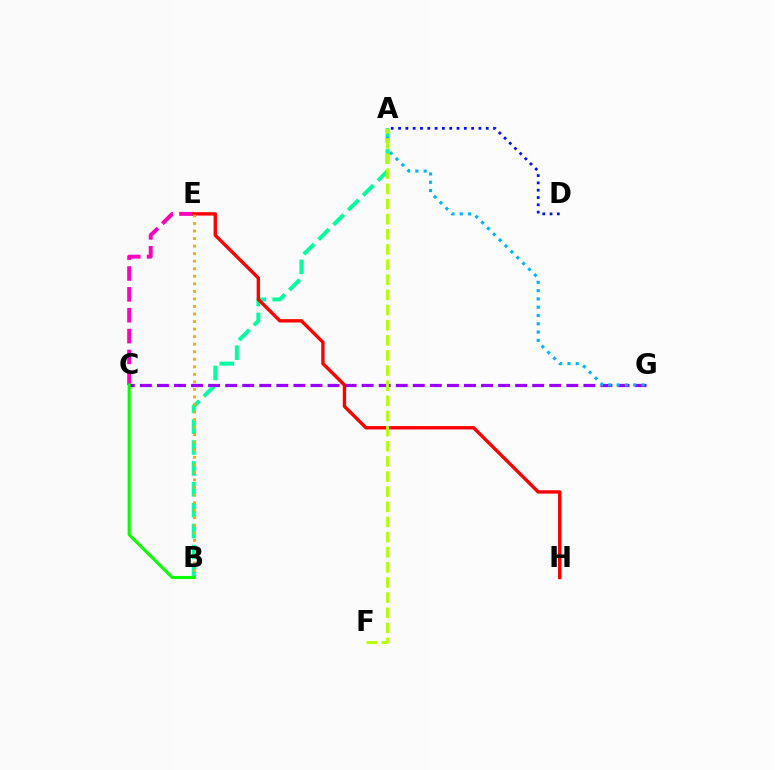{('A', 'B'): [{'color': '#00ff9d', 'line_style': 'dashed', 'thickness': 2.84}], ('C', 'E'): [{'color': '#ff00bd', 'line_style': 'dashed', 'thickness': 2.83}], ('C', 'G'): [{'color': '#9b00ff', 'line_style': 'dashed', 'thickness': 2.32}], ('A', 'D'): [{'color': '#0010ff', 'line_style': 'dotted', 'thickness': 1.99}], ('E', 'H'): [{'color': '#ff0000', 'line_style': 'solid', 'thickness': 2.43}], ('B', 'E'): [{'color': '#ffa500', 'line_style': 'dotted', 'thickness': 2.05}], ('A', 'G'): [{'color': '#00b5ff', 'line_style': 'dotted', 'thickness': 2.25}], ('A', 'F'): [{'color': '#b3ff00', 'line_style': 'dashed', 'thickness': 2.06}], ('B', 'C'): [{'color': '#08ff00', 'line_style': 'solid', 'thickness': 2.21}]}